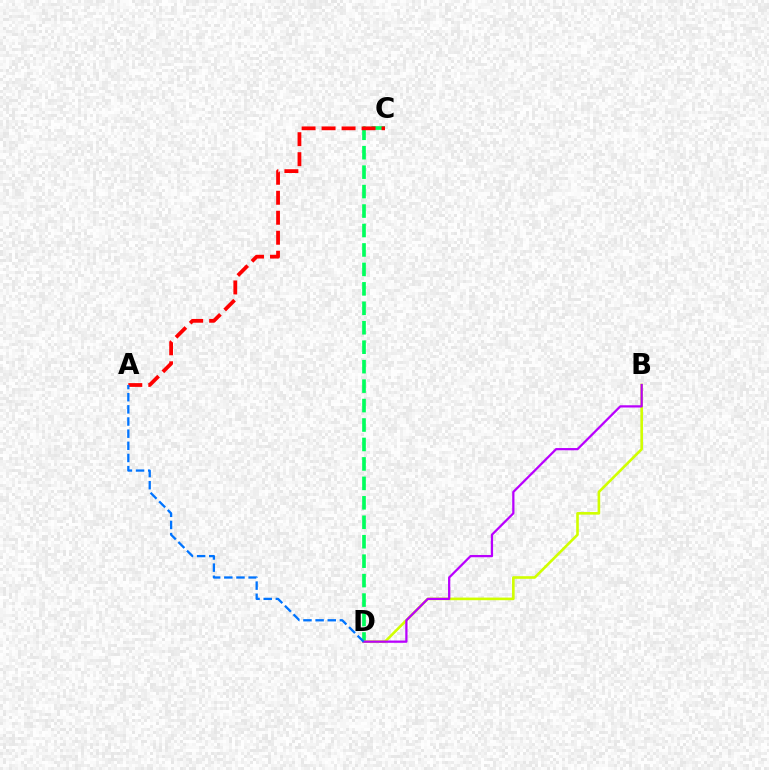{('C', 'D'): [{'color': '#00ff5c', 'line_style': 'dashed', 'thickness': 2.64}], ('B', 'D'): [{'color': '#d1ff00', 'line_style': 'solid', 'thickness': 1.88}, {'color': '#b900ff', 'line_style': 'solid', 'thickness': 1.62}], ('A', 'C'): [{'color': '#ff0000', 'line_style': 'dashed', 'thickness': 2.72}], ('A', 'D'): [{'color': '#0074ff', 'line_style': 'dashed', 'thickness': 1.65}]}